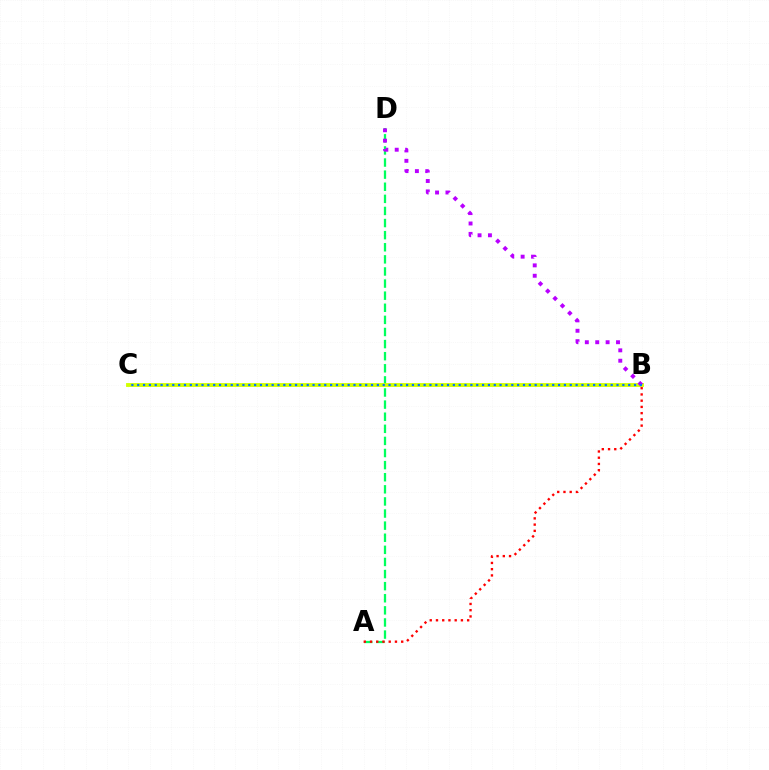{('A', 'D'): [{'color': '#00ff5c', 'line_style': 'dashed', 'thickness': 1.64}], ('B', 'C'): [{'color': '#d1ff00', 'line_style': 'solid', 'thickness': 2.77}, {'color': '#0074ff', 'line_style': 'dotted', 'thickness': 1.59}], ('B', 'D'): [{'color': '#b900ff', 'line_style': 'dotted', 'thickness': 2.82}], ('A', 'B'): [{'color': '#ff0000', 'line_style': 'dotted', 'thickness': 1.69}]}